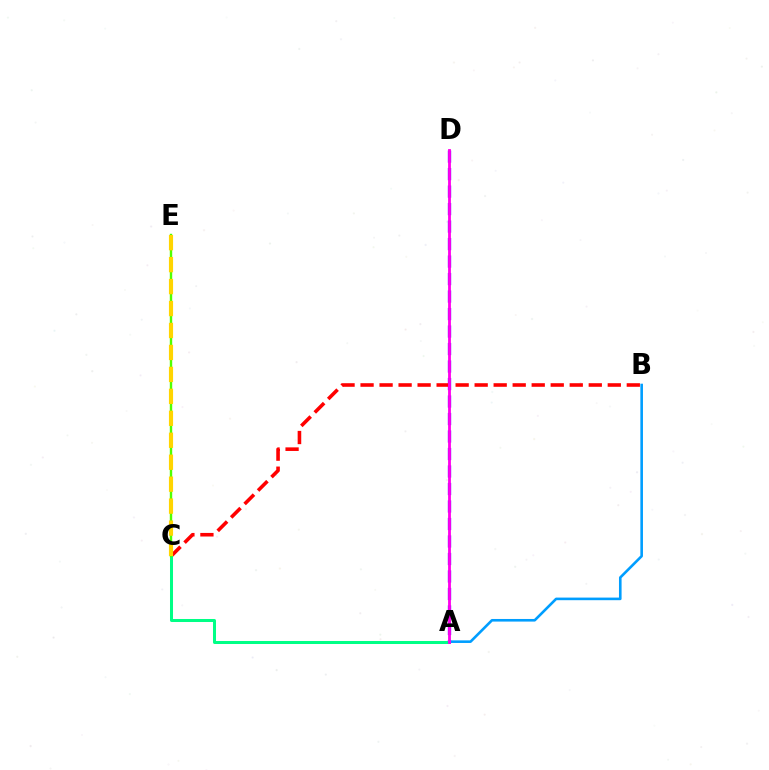{('A', 'D'): [{'color': '#3700ff', 'line_style': 'dashed', 'thickness': 2.38}, {'color': '#ff00ed', 'line_style': 'solid', 'thickness': 2.04}], ('B', 'C'): [{'color': '#ff0000', 'line_style': 'dashed', 'thickness': 2.58}], ('A', 'C'): [{'color': '#00ff86', 'line_style': 'solid', 'thickness': 2.17}], ('C', 'E'): [{'color': '#4fff00', 'line_style': 'solid', 'thickness': 1.74}, {'color': '#ffd500', 'line_style': 'dashed', 'thickness': 2.98}], ('A', 'B'): [{'color': '#009eff', 'line_style': 'solid', 'thickness': 1.88}]}